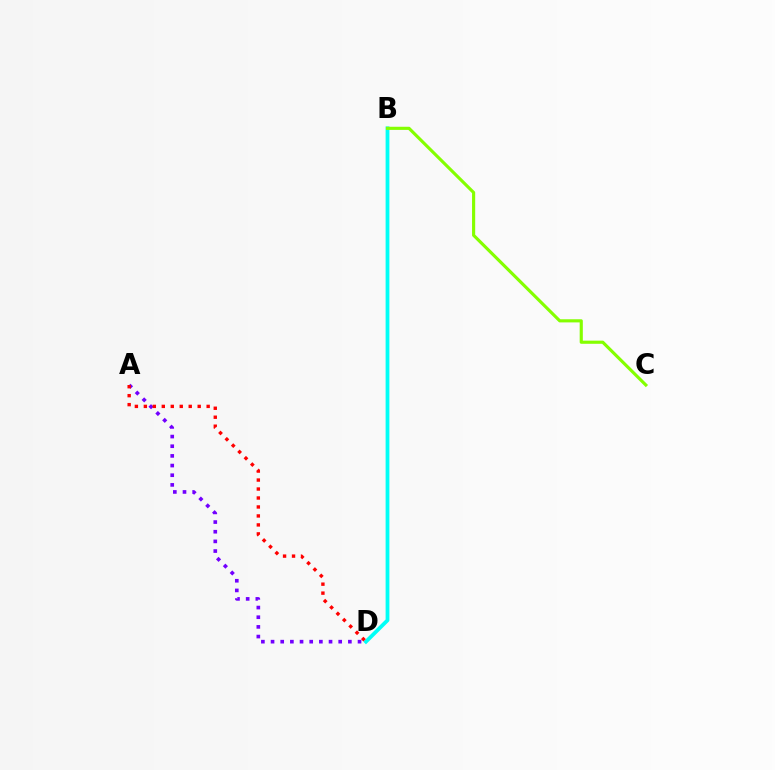{('B', 'D'): [{'color': '#00fff6', 'line_style': 'solid', 'thickness': 2.72}], ('A', 'D'): [{'color': '#7200ff', 'line_style': 'dotted', 'thickness': 2.63}, {'color': '#ff0000', 'line_style': 'dotted', 'thickness': 2.44}], ('B', 'C'): [{'color': '#84ff00', 'line_style': 'solid', 'thickness': 2.26}]}